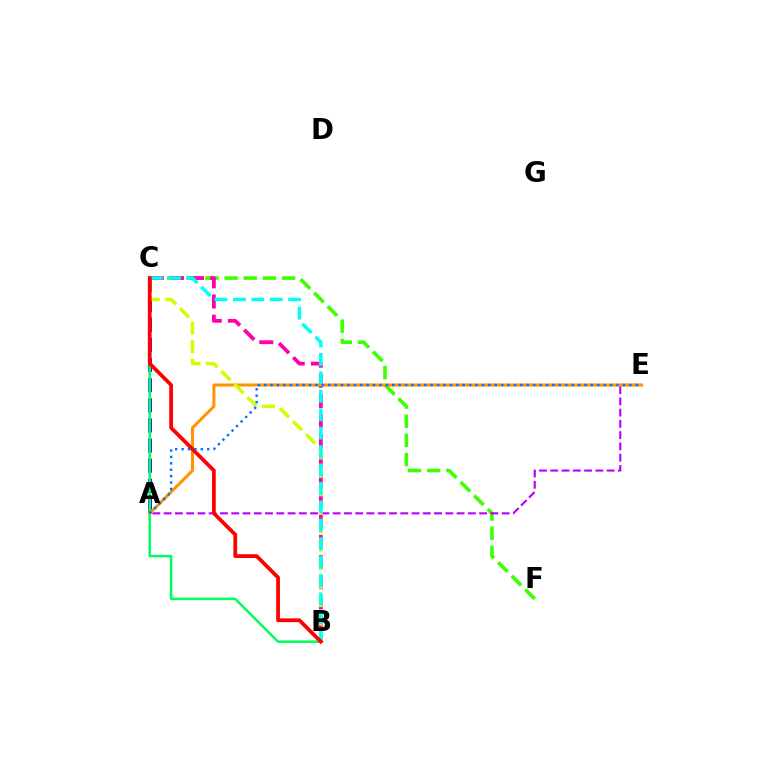{('C', 'F'): [{'color': '#3dff00', 'line_style': 'dashed', 'thickness': 2.6}], ('B', 'C'): [{'color': '#ff00ac', 'line_style': 'dashed', 'thickness': 2.74}, {'color': '#00ff5c', 'line_style': 'solid', 'thickness': 1.82}, {'color': '#d1ff00', 'line_style': 'dashed', 'thickness': 2.51}, {'color': '#00fff6', 'line_style': 'dashed', 'thickness': 2.5}, {'color': '#ff0000', 'line_style': 'solid', 'thickness': 2.7}], ('A', 'C'): [{'color': '#2500ff', 'line_style': 'dashed', 'thickness': 2.73}], ('A', 'E'): [{'color': '#b900ff', 'line_style': 'dashed', 'thickness': 1.53}, {'color': '#ff9400', 'line_style': 'solid', 'thickness': 2.18}, {'color': '#0074ff', 'line_style': 'dotted', 'thickness': 1.74}]}